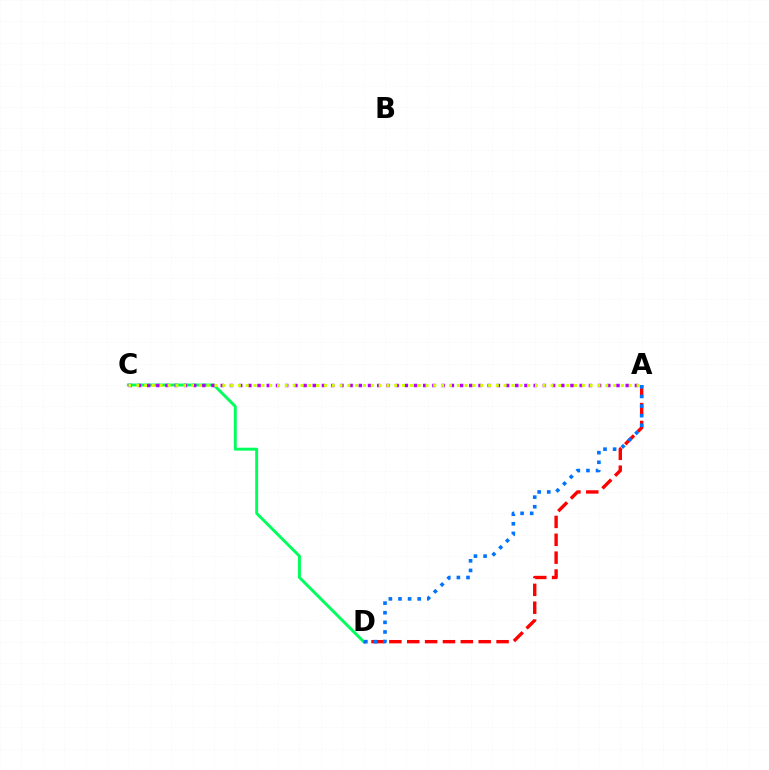{('C', 'D'): [{'color': '#00ff5c', 'line_style': 'solid', 'thickness': 2.11}], ('A', 'D'): [{'color': '#ff0000', 'line_style': 'dashed', 'thickness': 2.43}, {'color': '#0074ff', 'line_style': 'dotted', 'thickness': 2.61}], ('A', 'C'): [{'color': '#b900ff', 'line_style': 'dotted', 'thickness': 2.5}, {'color': '#d1ff00', 'line_style': 'dotted', 'thickness': 2.12}]}